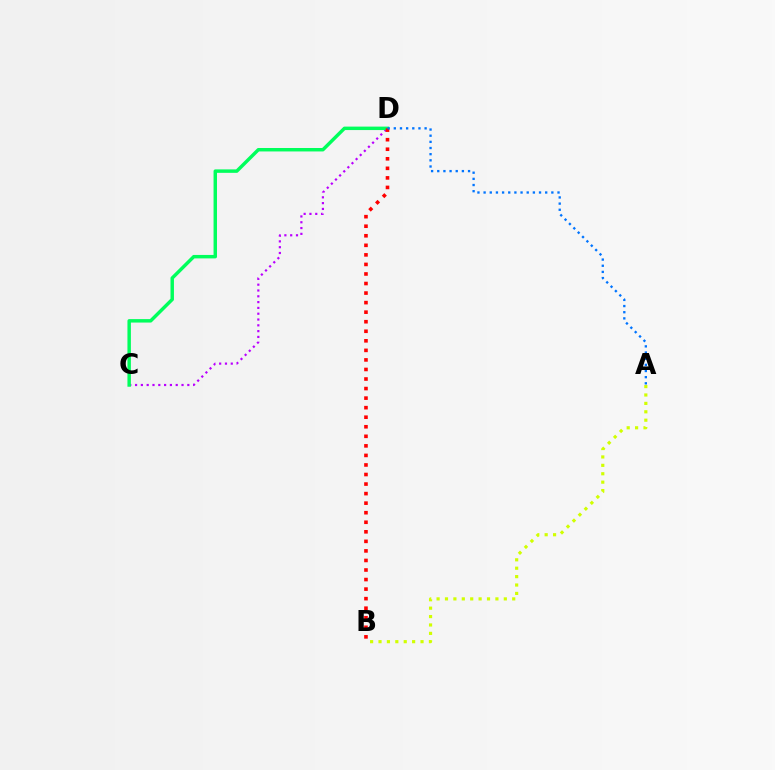{('C', 'D'): [{'color': '#b900ff', 'line_style': 'dotted', 'thickness': 1.58}, {'color': '#00ff5c', 'line_style': 'solid', 'thickness': 2.49}], ('A', 'B'): [{'color': '#d1ff00', 'line_style': 'dotted', 'thickness': 2.28}], ('B', 'D'): [{'color': '#ff0000', 'line_style': 'dotted', 'thickness': 2.59}], ('A', 'D'): [{'color': '#0074ff', 'line_style': 'dotted', 'thickness': 1.67}]}